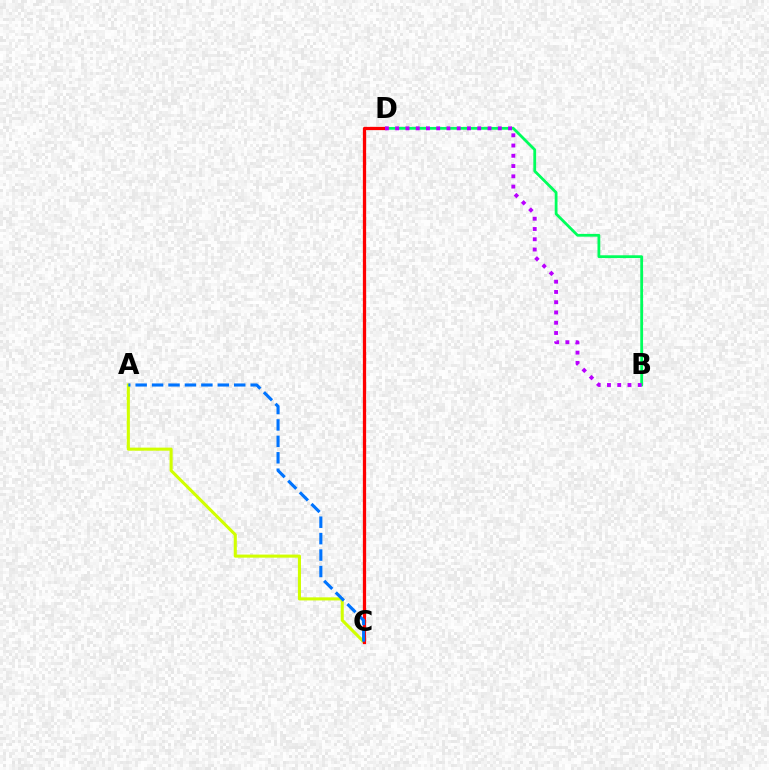{('B', 'D'): [{'color': '#00ff5c', 'line_style': 'solid', 'thickness': 2.0}, {'color': '#b900ff', 'line_style': 'dotted', 'thickness': 2.79}], ('A', 'C'): [{'color': '#d1ff00', 'line_style': 'solid', 'thickness': 2.21}, {'color': '#0074ff', 'line_style': 'dashed', 'thickness': 2.23}], ('C', 'D'): [{'color': '#ff0000', 'line_style': 'solid', 'thickness': 2.34}]}